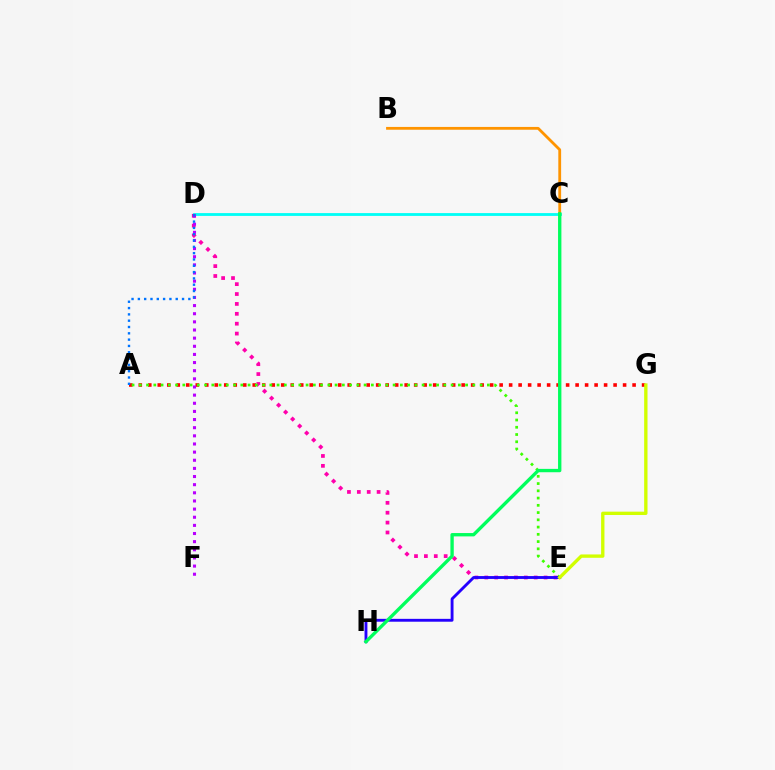{('A', 'G'): [{'color': '#ff0000', 'line_style': 'dotted', 'thickness': 2.58}], ('C', 'D'): [{'color': '#00fff6', 'line_style': 'solid', 'thickness': 2.03}], ('B', 'C'): [{'color': '#ff9400', 'line_style': 'solid', 'thickness': 2.02}], ('D', 'E'): [{'color': '#ff00ac', 'line_style': 'dotted', 'thickness': 2.69}], ('D', 'F'): [{'color': '#b900ff', 'line_style': 'dotted', 'thickness': 2.21}], ('A', 'E'): [{'color': '#3dff00', 'line_style': 'dotted', 'thickness': 1.97}], ('E', 'H'): [{'color': '#2500ff', 'line_style': 'solid', 'thickness': 2.06}], ('E', 'G'): [{'color': '#d1ff00', 'line_style': 'solid', 'thickness': 2.41}], ('A', 'D'): [{'color': '#0074ff', 'line_style': 'dotted', 'thickness': 1.71}], ('C', 'H'): [{'color': '#00ff5c', 'line_style': 'solid', 'thickness': 2.41}]}